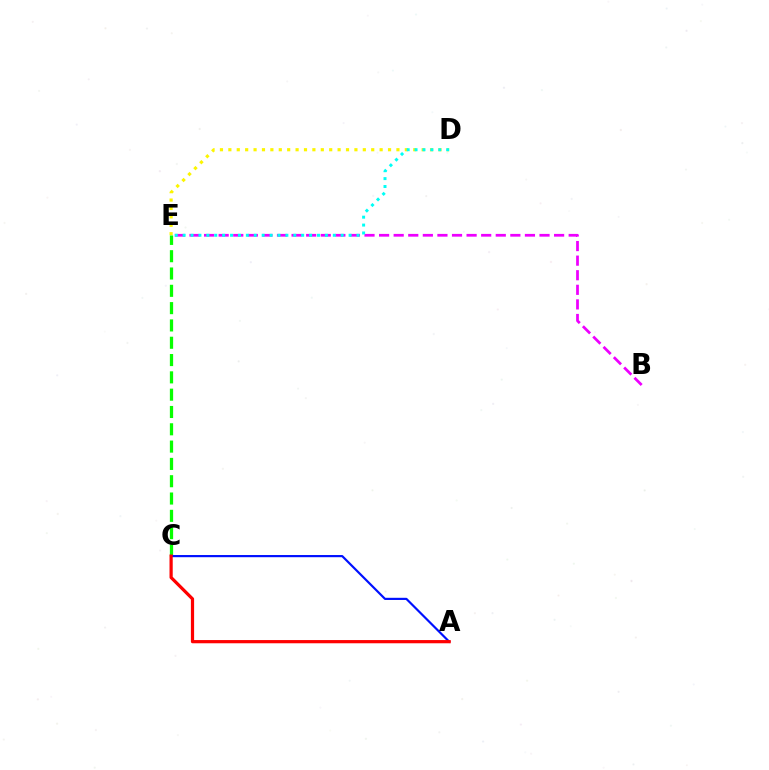{('B', 'E'): [{'color': '#ee00ff', 'line_style': 'dashed', 'thickness': 1.98}], ('D', 'E'): [{'color': '#fcf500', 'line_style': 'dotted', 'thickness': 2.28}, {'color': '#00fff6', 'line_style': 'dotted', 'thickness': 2.15}], ('C', 'E'): [{'color': '#08ff00', 'line_style': 'dashed', 'thickness': 2.35}], ('A', 'C'): [{'color': '#0010ff', 'line_style': 'solid', 'thickness': 1.57}, {'color': '#ff0000', 'line_style': 'solid', 'thickness': 2.31}]}